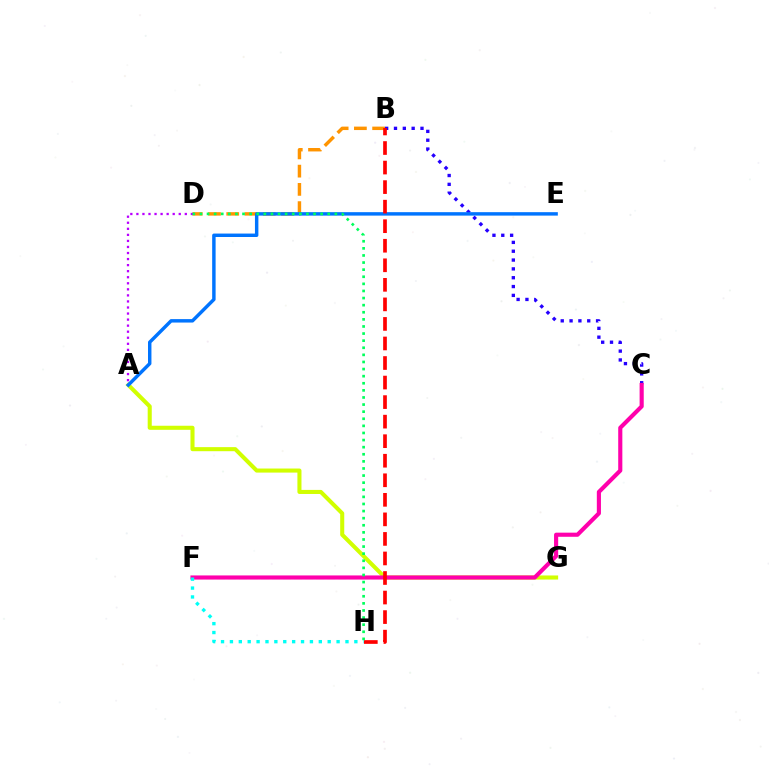{('B', 'D'): [{'color': '#ff9400', 'line_style': 'dashed', 'thickness': 2.48}], ('B', 'C'): [{'color': '#2500ff', 'line_style': 'dotted', 'thickness': 2.4}], ('F', 'G'): [{'color': '#3dff00', 'line_style': 'dashed', 'thickness': 1.5}], ('A', 'G'): [{'color': '#d1ff00', 'line_style': 'solid', 'thickness': 2.93}], ('A', 'E'): [{'color': '#0074ff', 'line_style': 'solid', 'thickness': 2.48}], ('A', 'D'): [{'color': '#b900ff', 'line_style': 'dotted', 'thickness': 1.64}], ('C', 'F'): [{'color': '#ff00ac', 'line_style': 'solid', 'thickness': 2.97}], ('B', 'H'): [{'color': '#ff0000', 'line_style': 'dashed', 'thickness': 2.66}], ('F', 'H'): [{'color': '#00fff6', 'line_style': 'dotted', 'thickness': 2.42}], ('D', 'H'): [{'color': '#00ff5c', 'line_style': 'dotted', 'thickness': 1.93}]}